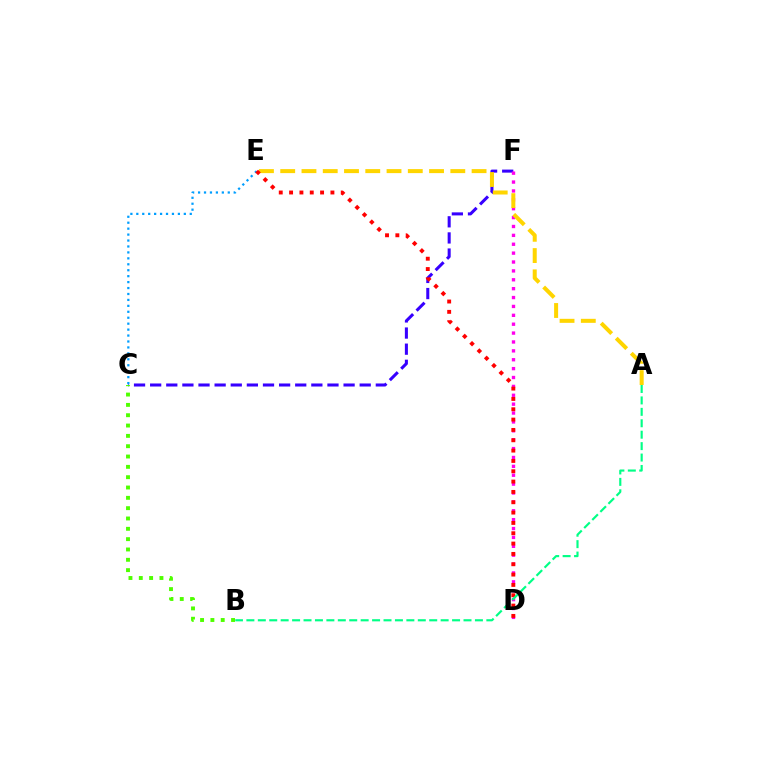{('C', 'F'): [{'color': '#3700ff', 'line_style': 'dashed', 'thickness': 2.19}], ('D', 'F'): [{'color': '#ff00ed', 'line_style': 'dotted', 'thickness': 2.41}], ('C', 'E'): [{'color': '#009eff', 'line_style': 'dotted', 'thickness': 1.61}], ('A', 'E'): [{'color': '#ffd500', 'line_style': 'dashed', 'thickness': 2.89}], ('D', 'E'): [{'color': '#ff0000', 'line_style': 'dotted', 'thickness': 2.81}], ('B', 'C'): [{'color': '#4fff00', 'line_style': 'dotted', 'thickness': 2.81}], ('A', 'B'): [{'color': '#00ff86', 'line_style': 'dashed', 'thickness': 1.55}]}